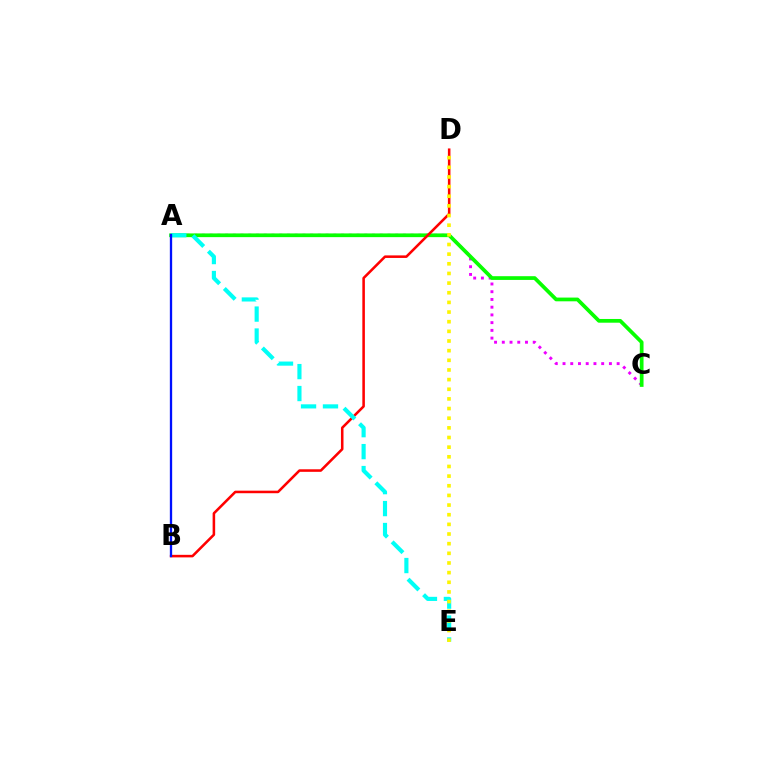{('A', 'C'): [{'color': '#ee00ff', 'line_style': 'dotted', 'thickness': 2.1}, {'color': '#08ff00', 'line_style': 'solid', 'thickness': 2.68}], ('B', 'D'): [{'color': '#ff0000', 'line_style': 'solid', 'thickness': 1.83}], ('A', 'E'): [{'color': '#00fff6', 'line_style': 'dashed', 'thickness': 2.98}], ('A', 'B'): [{'color': '#0010ff', 'line_style': 'solid', 'thickness': 1.66}], ('D', 'E'): [{'color': '#fcf500', 'line_style': 'dotted', 'thickness': 2.62}]}